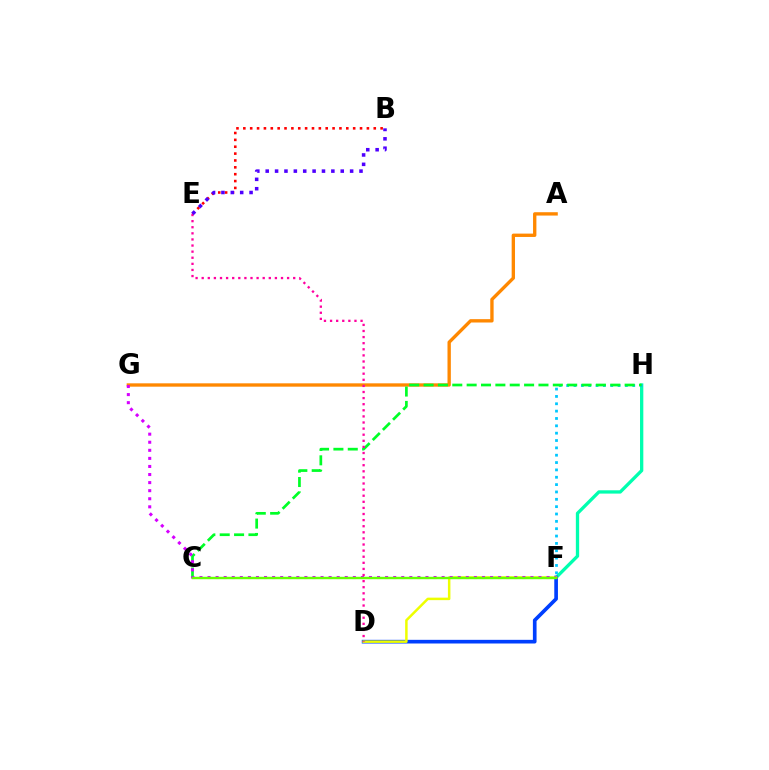{('F', 'H'): [{'color': '#00ffaf', 'line_style': 'solid', 'thickness': 2.38}, {'color': '#00c7ff', 'line_style': 'dotted', 'thickness': 2.0}], ('D', 'F'): [{'color': '#003fff', 'line_style': 'solid', 'thickness': 2.64}, {'color': '#eeff00', 'line_style': 'solid', 'thickness': 1.8}], ('B', 'E'): [{'color': '#ff0000', 'line_style': 'dotted', 'thickness': 1.87}, {'color': '#4f00ff', 'line_style': 'dotted', 'thickness': 2.55}], ('A', 'G'): [{'color': '#ff8800', 'line_style': 'solid', 'thickness': 2.41}], ('C', 'H'): [{'color': '#00ff27', 'line_style': 'dashed', 'thickness': 1.95}], ('F', 'G'): [{'color': '#d600ff', 'line_style': 'dotted', 'thickness': 2.19}], ('C', 'F'): [{'color': '#66ff00', 'line_style': 'solid', 'thickness': 1.74}], ('D', 'E'): [{'color': '#ff00a0', 'line_style': 'dotted', 'thickness': 1.66}]}